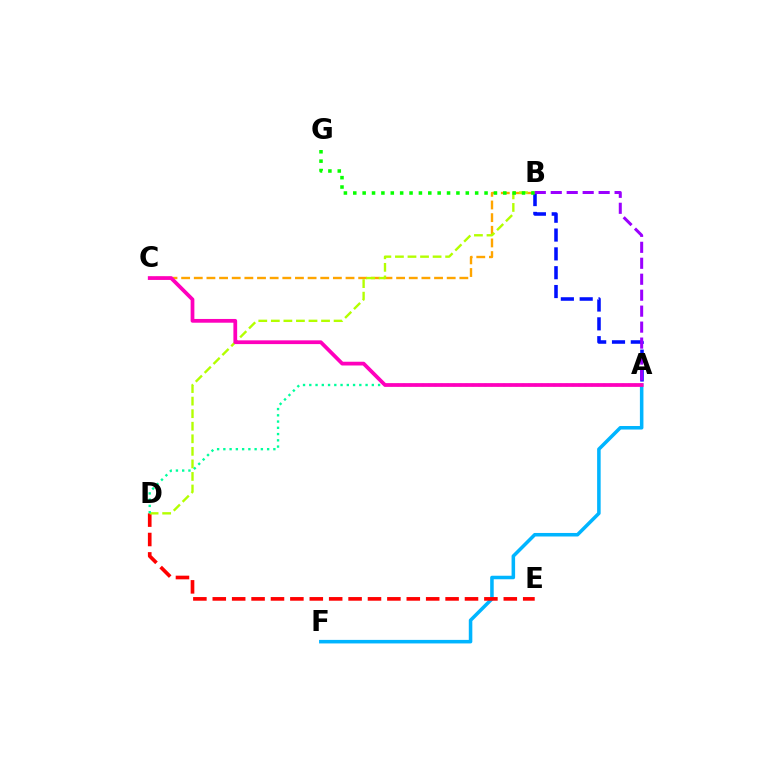{('A', 'F'): [{'color': '#00b5ff', 'line_style': 'solid', 'thickness': 2.54}], ('A', 'B'): [{'color': '#0010ff', 'line_style': 'dashed', 'thickness': 2.56}, {'color': '#9b00ff', 'line_style': 'dashed', 'thickness': 2.17}], ('D', 'E'): [{'color': '#ff0000', 'line_style': 'dashed', 'thickness': 2.64}], ('B', 'C'): [{'color': '#ffa500', 'line_style': 'dashed', 'thickness': 1.72}], ('B', 'D'): [{'color': '#b3ff00', 'line_style': 'dashed', 'thickness': 1.71}], ('A', 'D'): [{'color': '#00ff9d', 'line_style': 'dotted', 'thickness': 1.7}], ('B', 'G'): [{'color': '#08ff00', 'line_style': 'dotted', 'thickness': 2.55}], ('A', 'C'): [{'color': '#ff00bd', 'line_style': 'solid', 'thickness': 2.7}]}